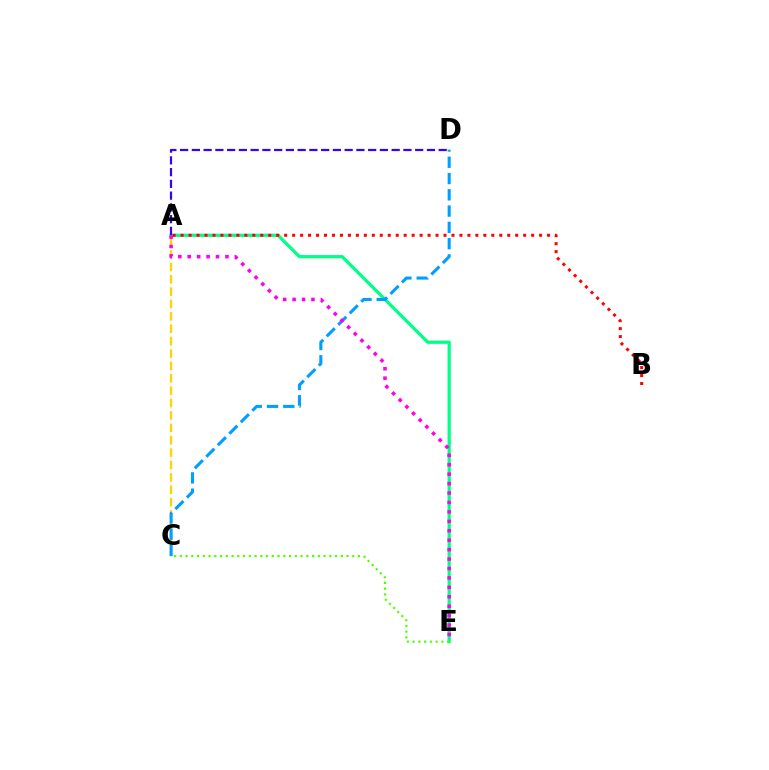{('A', 'C'): [{'color': '#ffd500', 'line_style': 'dashed', 'thickness': 1.68}], ('A', 'E'): [{'color': '#00ff86', 'line_style': 'solid', 'thickness': 2.32}, {'color': '#ff00ed', 'line_style': 'dotted', 'thickness': 2.56}], ('A', 'B'): [{'color': '#ff0000', 'line_style': 'dotted', 'thickness': 2.16}], ('C', 'D'): [{'color': '#009eff', 'line_style': 'dashed', 'thickness': 2.21}], ('A', 'D'): [{'color': '#3700ff', 'line_style': 'dashed', 'thickness': 1.6}], ('C', 'E'): [{'color': '#4fff00', 'line_style': 'dotted', 'thickness': 1.56}]}